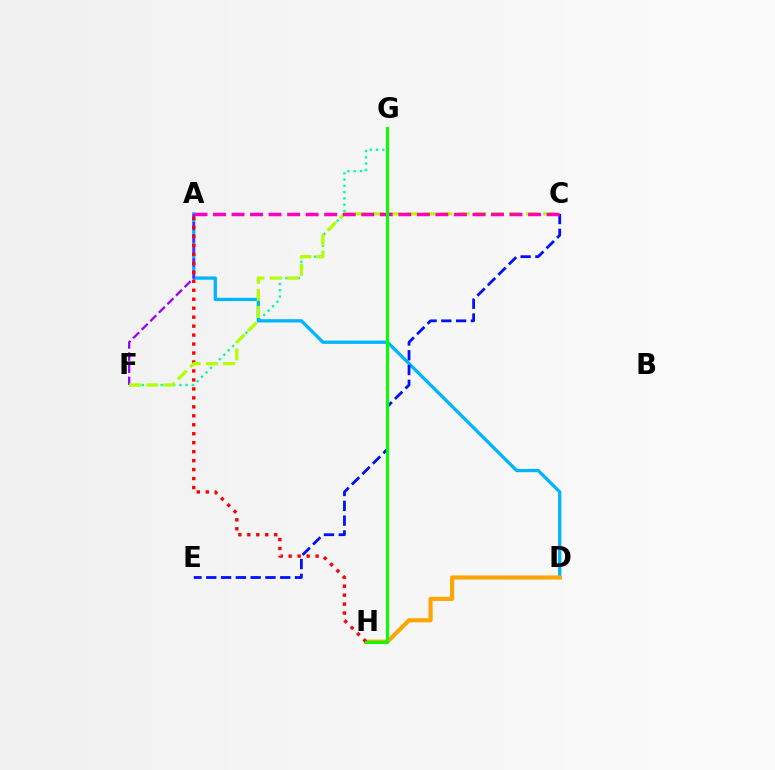{('F', 'G'): [{'color': '#00ff9d', 'line_style': 'dotted', 'thickness': 1.7}], ('A', 'D'): [{'color': '#00b5ff', 'line_style': 'solid', 'thickness': 2.37}], ('D', 'H'): [{'color': '#ffa500', 'line_style': 'solid', 'thickness': 2.98}], ('A', 'F'): [{'color': '#9b00ff', 'line_style': 'dashed', 'thickness': 1.64}], ('A', 'H'): [{'color': '#ff0000', 'line_style': 'dotted', 'thickness': 2.44}], ('C', 'E'): [{'color': '#0010ff', 'line_style': 'dashed', 'thickness': 2.01}], ('C', 'F'): [{'color': '#b3ff00', 'line_style': 'dashed', 'thickness': 2.32}], ('A', 'C'): [{'color': '#ff00bd', 'line_style': 'dashed', 'thickness': 2.52}], ('G', 'H'): [{'color': '#08ff00', 'line_style': 'solid', 'thickness': 2.19}]}